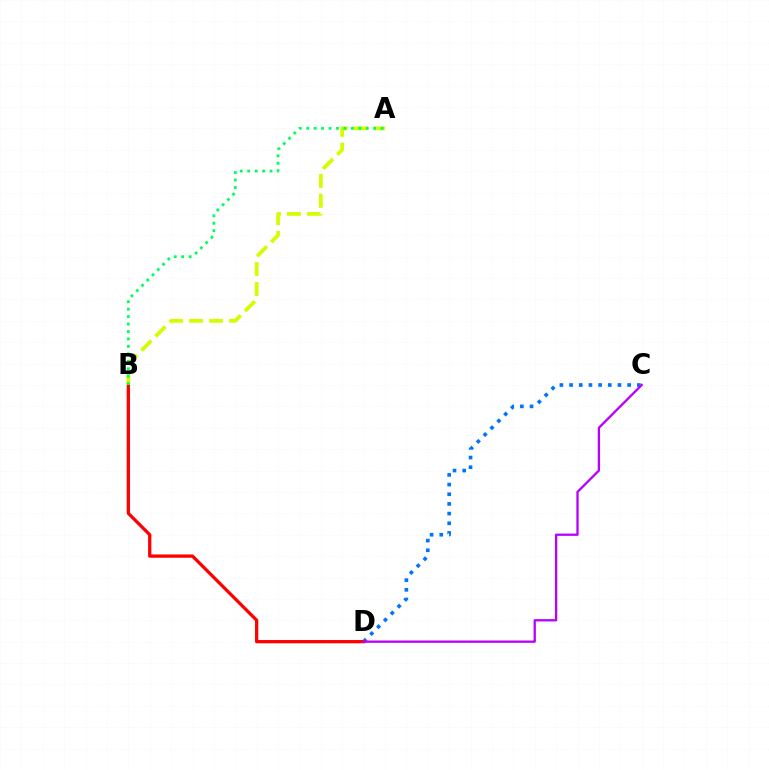{('C', 'D'): [{'color': '#0074ff', 'line_style': 'dotted', 'thickness': 2.63}, {'color': '#b900ff', 'line_style': 'solid', 'thickness': 1.66}], ('B', 'D'): [{'color': '#ff0000', 'line_style': 'solid', 'thickness': 2.35}], ('A', 'B'): [{'color': '#d1ff00', 'line_style': 'dashed', 'thickness': 2.71}, {'color': '#00ff5c', 'line_style': 'dotted', 'thickness': 2.02}]}